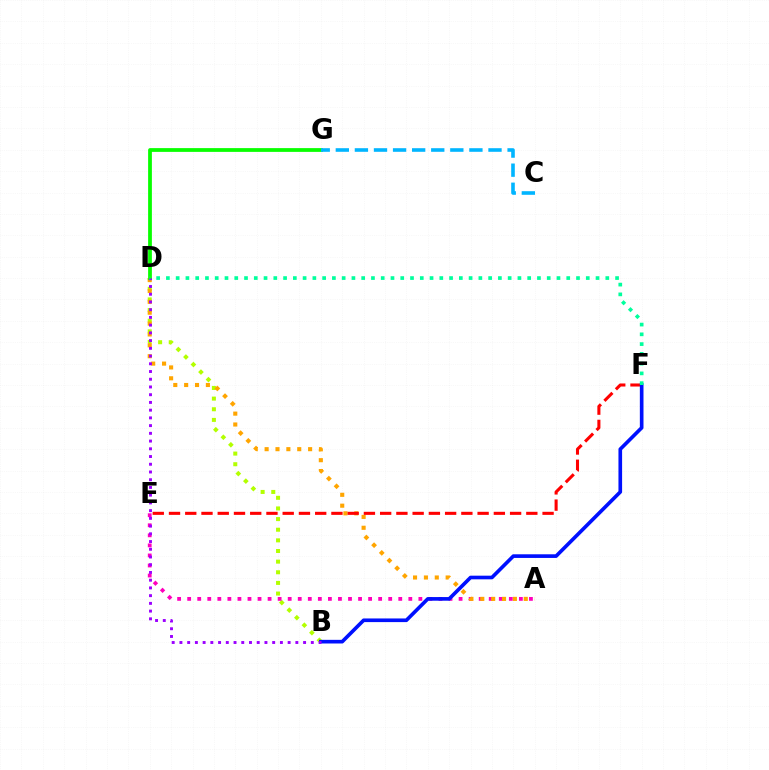{('B', 'D'): [{'color': '#b3ff00', 'line_style': 'dotted', 'thickness': 2.89}, {'color': '#9b00ff', 'line_style': 'dotted', 'thickness': 2.1}], ('A', 'E'): [{'color': '#ff00bd', 'line_style': 'dotted', 'thickness': 2.73}], ('A', 'D'): [{'color': '#ffa500', 'line_style': 'dotted', 'thickness': 2.95}], ('E', 'F'): [{'color': '#ff0000', 'line_style': 'dashed', 'thickness': 2.21}], ('B', 'F'): [{'color': '#0010ff', 'line_style': 'solid', 'thickness': 2.63}], ('D', 'G'): [{'color': '#08ff00', 'line_style': 'solid', 'thickness': 2.71}], ('D', 'F'): [{'color': '#00ff9d', 'line_style': 'dotted', 'thickness': 2.65}], ('C', 'G'): [{'color': '#00b5ff', 'line_style': 'dashed', 'thickness': 2.59}]}